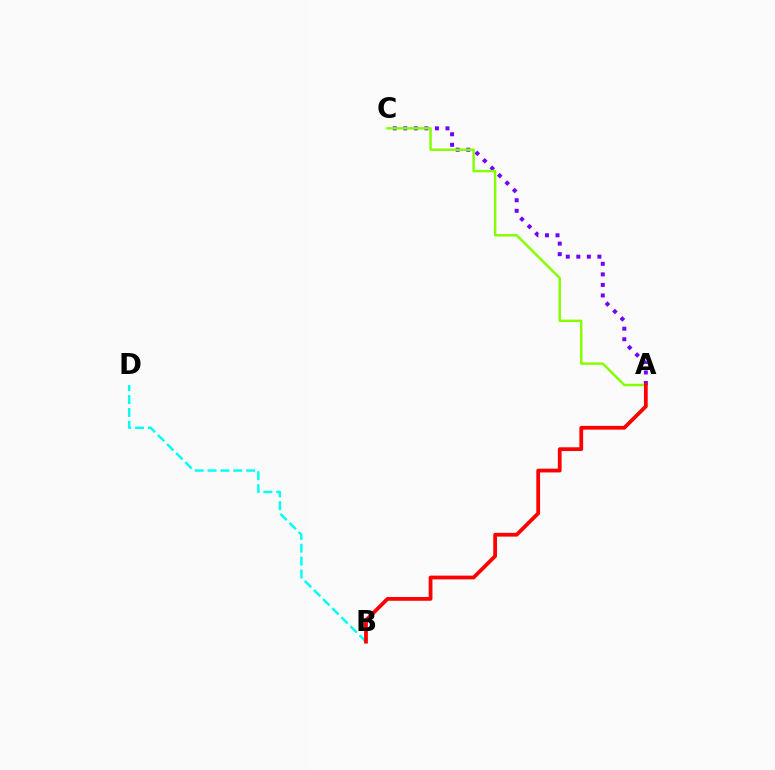{('A', 'C'): [{'color': '#7200ff', 'line_style': 'dotted', 'thickness': 2.87}, {'color': '#84ff00', 'line_style': 'solid', 'thickness': 1.77}], ('B', 'D'): [{'color': '#00fff6', 'line_style': 'dashed', 'thickness': 1.75}], ('A', 'B'): [{'color': '#ff0000', 'line_style': 'solid', 'thickness': 2.72}]}